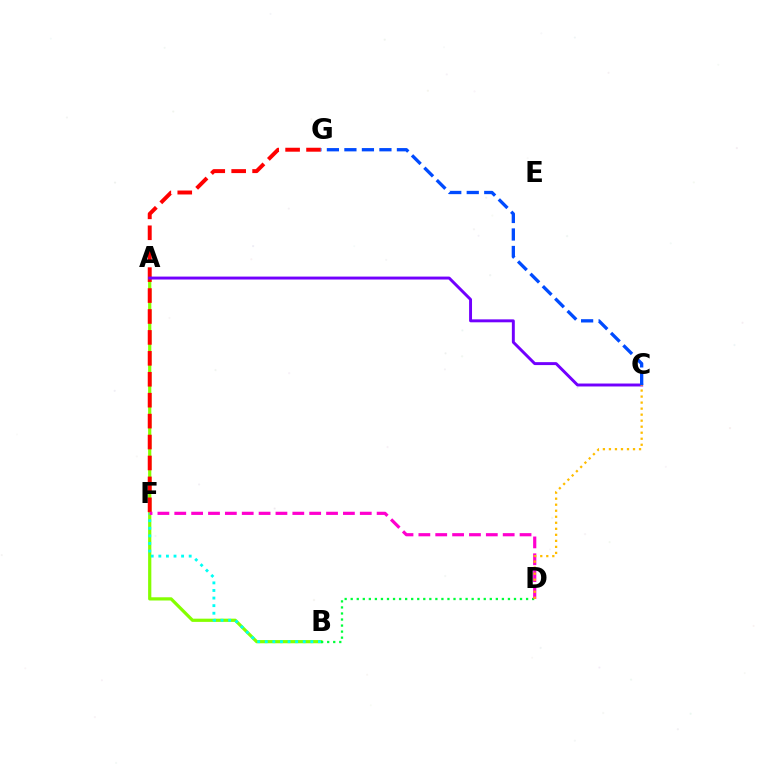{('A', 'B'): [{'color': '#84ff00', 'line_style': 'solid', 'thickness': 2.32}], ('B', 'F'): [{'color': '#00fff6', 'line_style': 'dotted', 'thickness': 2.06}], ('F', 'G'): [{'color': '#ff0000', 'line_style': 'dashed', 'thickness': 2.84}], ('B', 'D'): [{'color': '#00ff39', 'line_style': 'dotted', 'thickness': 1.64}], ('A', 'C'): [{'color': '#7200ff', 'line_style': 'solid', 'thickness': 2.11}], ('D', 'F'): [{'color': '#ff00cf', 'line_style': 'dashed', 'thickness': 2.29}], ('C', 'D'): [{'color': '#ffbd00', 'line_style': 'dotted', 'thickness': 1.64}], ('C', 'G'): [{'color': '#004bff', 'line_style': 'dashed', 'thickness': 2.38}]}